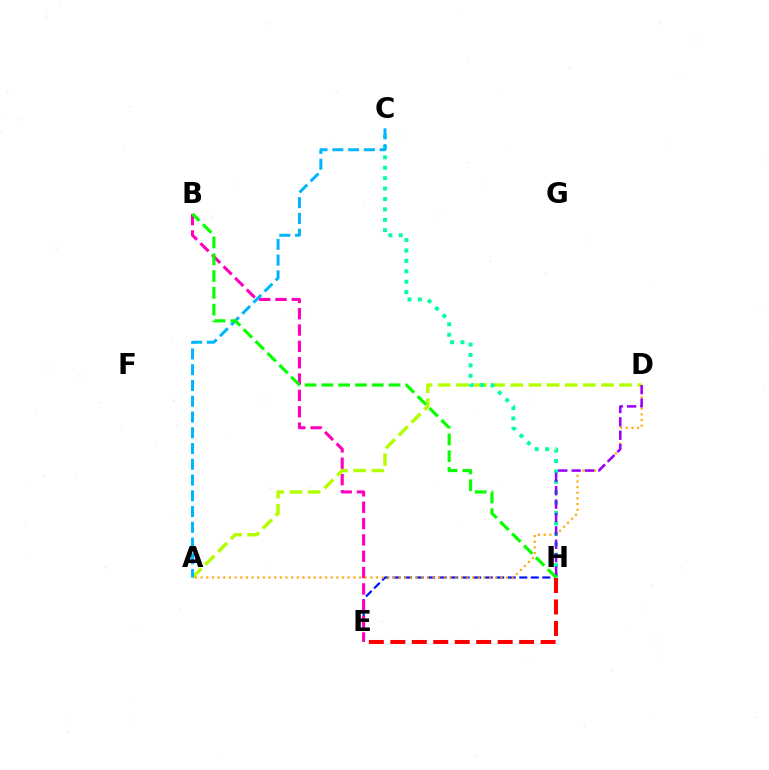{('E', 'H'): [{'color': '#0010ff', 'line_style': 'dashed', 'thickness': 1.56}, {'color': '#ff0000', 'line_style': 'dashed', 'thickness': 2.92}], ('B', 'E'): [{'color': '#ff00bd', 'line_style': 'dashed', 'thickness': 2.22}], ('A', 'D'): [{'color': '#b3ff00', 'line_style': 'dashed', 'thickness': 2.46}, {'color': '#ffa500', 'line_style': 'dotted', 'thickness': 1.54}], ('C', 'H'): [{'color': '#00ff9d', 'line_style': 'dotted', 'thickness': 2.83}], ('A', 'C'): [{'color': '#00b5ff', 'line_style': 'dashed', 'thickness': 2.14}], ('D', 'H'): [{'color': '#9b00ff', 'line_style': 'dashed', 'thickness': 1.82}], ('B', 'H'): [{'color': '#08ff00', 'line_style': 'dashed', 'thickness': 2.28}]}